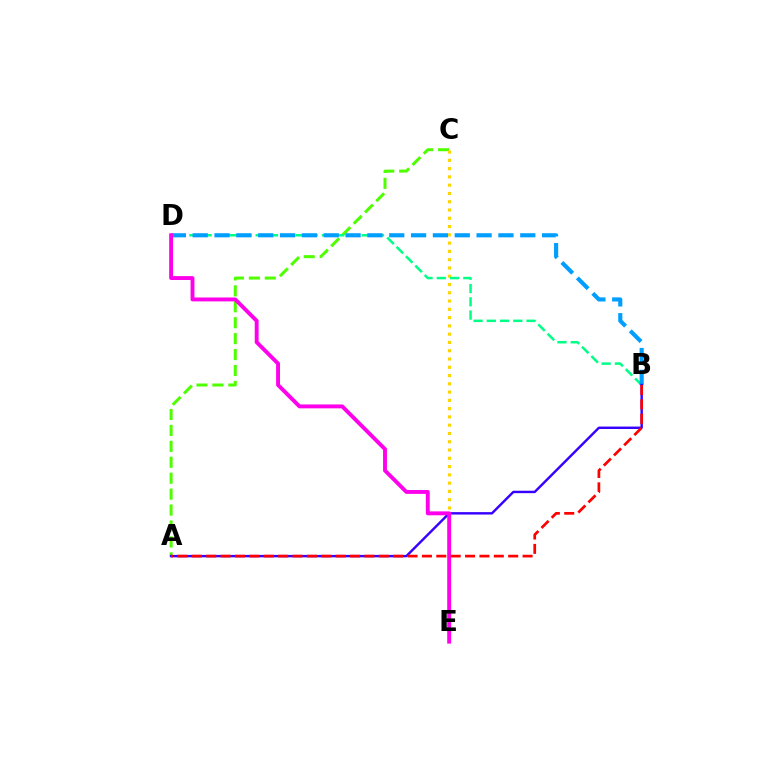{('A', 'C'): [{'color': '#4fff00', 'line_style': 'dashed', 'thickness': 2.16}], ('C', 'E'): [{'color': '#ffd500', 'line_style': 'dotted', 'thickness': 2.25}], ('B', 'D'): [{'color': '#00ff86', 'line_style': 'dashed', 'thickness': 1.8}, {'color': '#009eff', 'line_style': 'dashed', 'thickness': 2.97}], ('A', 'B'): [{'color': '#3700ff', 'line_style': 'solid', 'thickness': 1.74}, {'color': '#ff0000', 'line_style': 'dashed', 'thickness': 1.95}], ('D', 'E'): [{'color': '#ff00ed', 'line_style': 'solid', 'thickness': 2.8}]}